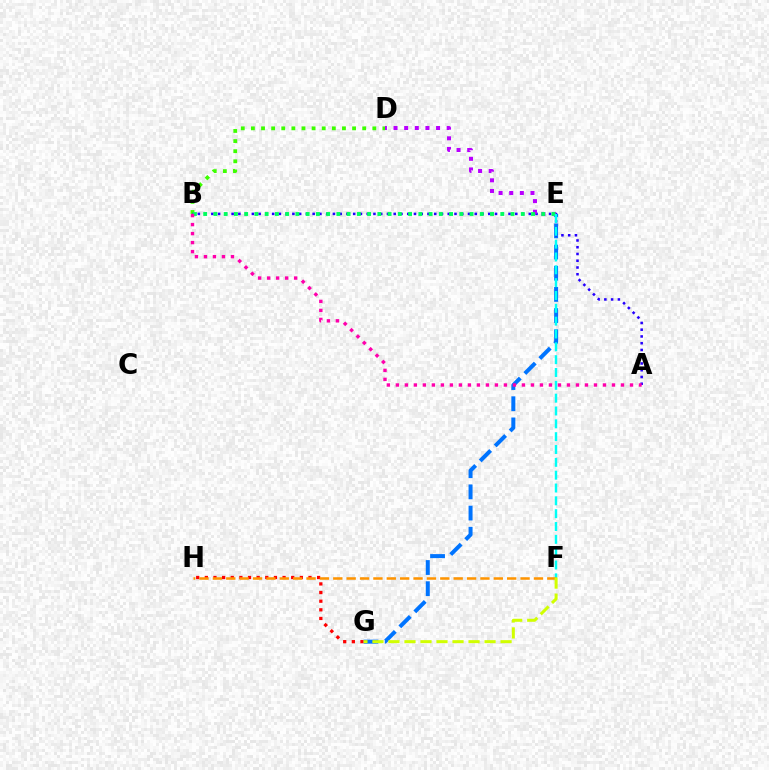{('E', 'G'): [{'color': '#0074ff', 'line_style': 'dashed', 'thickness': 2.88}], ('B', 'D'): [{'color': '#3dff00', 'line_style': 'dotted', 'thickness': 2.75}], ('A', 'B'): [{'color': '#2500ff', 'line_style': 'dotted', 'thickness': 1.84}, {'color': '#ff00ac', 'line_style': 'dotted', 'thickness': 2.45}], ('D', 'E'): [{'color': '#b900ff', 'line_style': 'dotted', 'thickness': 2.89}], ('B', 'E'): [{'color': '#00ff5c', 'line_style': 'dotted', 'thickness': 2.78}], ('G', 'H'): [{'color': '#ff0000', 'line_style': 'dotted', 'thickness': 2.35}], ('E', 'F'): [{'color': '#00fff6', 'line_style': 'dashed', 'thickness': 1.74}], ('F', 'H'): [{'color': '#ff9400', 'line_style': 'dashed', 'thickness': 1.82}], ('F', 'G'): [{'color': '#d1ff00', 'line_style': 'dashed', 'thickness': 2.18}]}